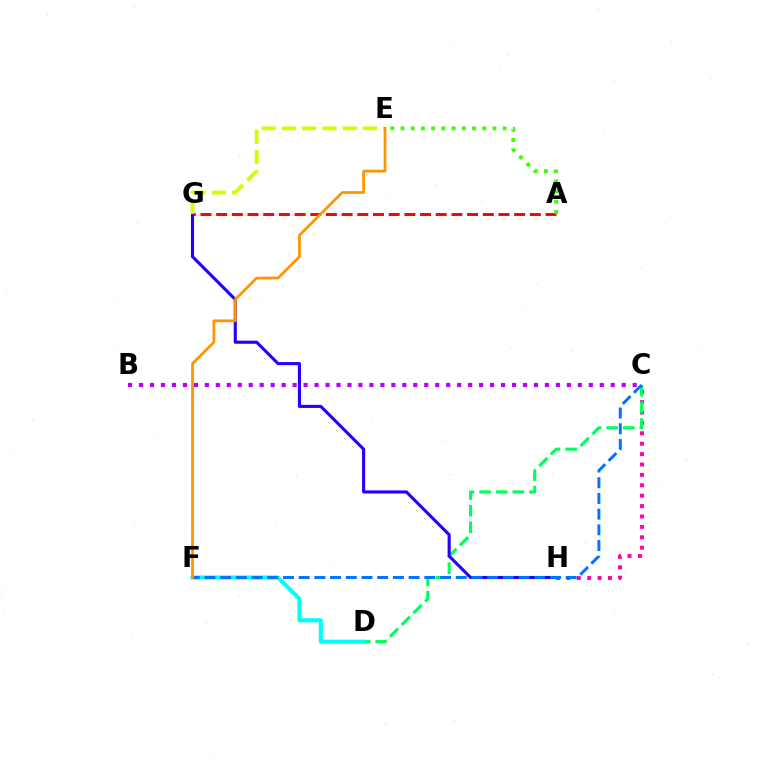{('A', 'G'): [{'color': '#ff0000', 'line_style': 'dashed', 'thickness': 2.13}], ('C', 'H'): [{'color': '#ff00ac', 'line_style': 'dotted', 'thickness': 2.82}], ('C', 'D'): [{'color': '#00ff5c', 'line_style': 'dashed', 'thickness': 2.26}], ('B', 'C'): [{'color': '#b900ff', 'line_style': 'dotted', 'thickness': 2.98}], ('A', 'E'): [{'color': '#3dff00', 'line_style': 'dotted', 'thickness': 2.77}], ('G', 'H'): [{'color': '#2500ff', 'line_style': 'solid', 'thickness': 2.23}], ('D', 'F'): [{'color': '#00fff6', 'line_style': 'solid', 'thickness': 2.93}], ('C', 'F'): [{'color': '#0074ff', 'line_style': 'dashed', 'thickness': 2.13}], ('E', 'G'): [{'color': '#d1ff00', 'line_style': 'dashed', 'thickness': 2.76}], ('E', 'F'): [{'color': '#ff9400', 'line_style': 'solid', 'thickness': 1.98}]}